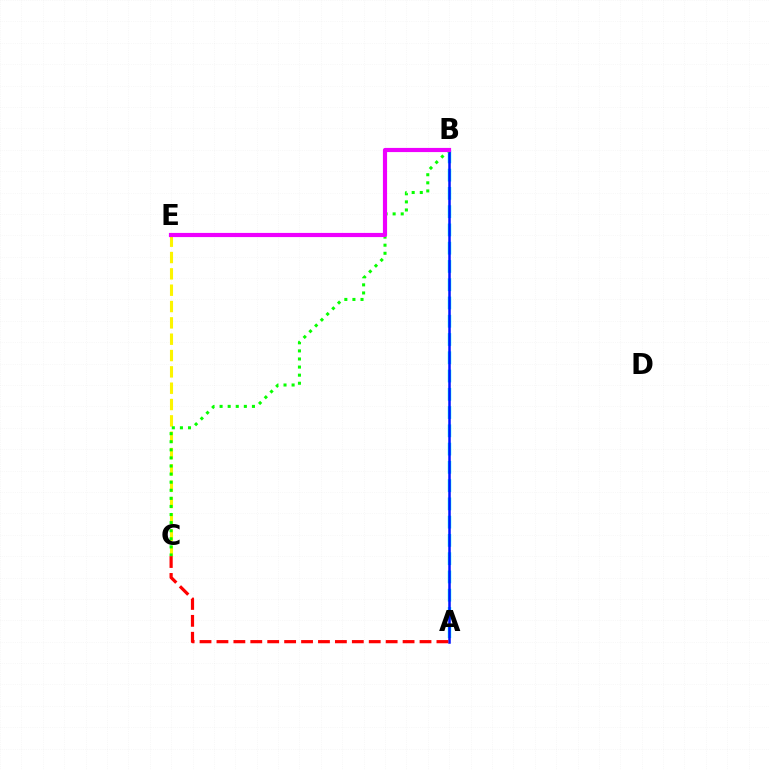{('A', 'B'): [{'color': '#00fff6', 'line_style': 'dashed', 'thickness': 2.48}, {'color': '#0010ff', 'line_style': 'solid', 'thickness': 1.8}], ('C', 'E'): [{'color': '#fcf500', 'line_style': 'dashed', 'thickness': 2.22}], ('A', 'C'): [{'color': '#ff0000', 'line_style': 'dashed', 'thickness': 2.3}], ('B', 'C'): [{'color': '#08ff00', 'line_style': 'dotted', 'thickness': 2.2}], ('B', 'E'): [{'color': '#ee00ff', 'line_style': 'solid', 'thickness': 3.0}]}